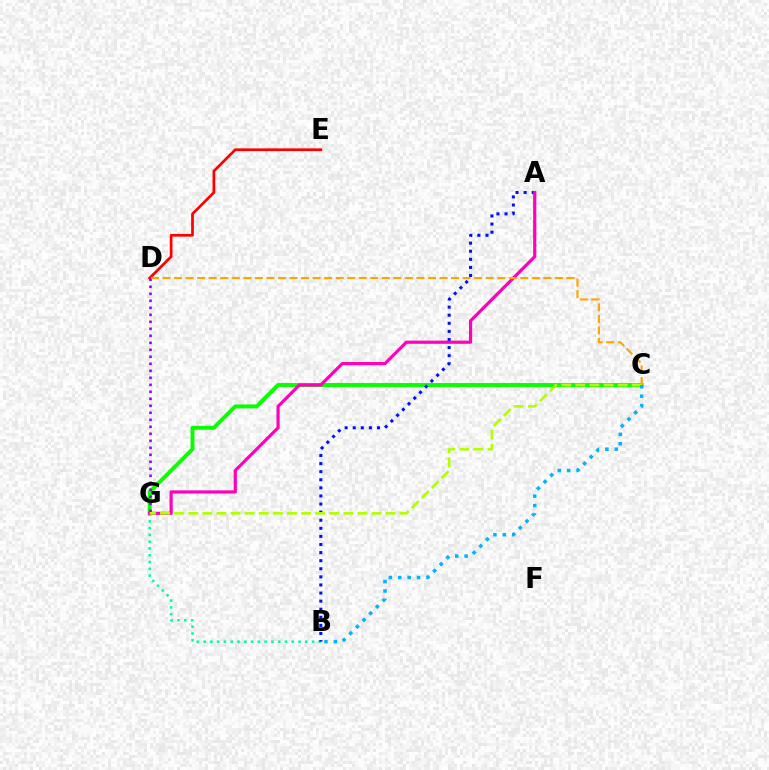{('D', 'E'): [{'color': '#ff0000', 'line_style': 'solid', 'thickness': 1.95}], ('B', 'G'): [{'color': '#00ff9d', 'line_style': 'dotted', 'thickness': 1.84}], ('C', 'G'): [{'color': '#08ff00', 'line_style': 'solid', 'thickness': 2.83}, {'color': '#b3ff00', 'line_style': 'dashed', 'thickness': 1.92}], ('A', 'B'): [{'color': '#0010ff', 'line_style': 'dotted', 'thickness': 2.2}], ('A', 'G'): [{'color': '#ff00bd', 'line_style': 'solid', 'thickness': 2.28}], ('C', 'D'): [{'color': '#ffa500', 'line_style': 'dashed', 'thickness': 1.57}], ('D', 'G'): [{'color': '#9b00ff', 'line_style': 'dotted', 'thickness': 1.9}], ('B', 'C'): [{'color': '#00b5ff', 'line_style': 'dotted', 'thickness': 2.56}]}